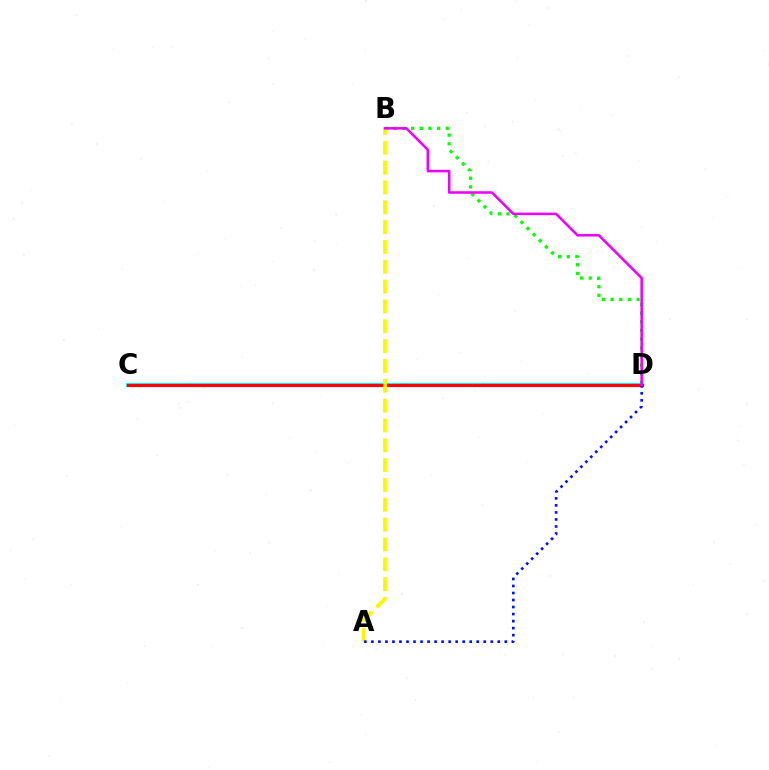{('C', 'D'): [{'color': '#00fff6', 'line_style': 'solid', 'thickness': 2.95}, {'color': '#ff0000', 'line_style': 'solid', 'thickness': 2.28}], ('B', 'D'): [{'color': '#08ff00', 'line_style': 'dotted', 'thickness': 2.35}, {'color': '#ee00ff', 'line_style': 'solid', 'thickness': 1.83}], ('A', 'B'): [{'color': '#fcf500', 'line_style': 'dashed', 'thickness': 2.69}], ('A', 'D'): [{'color': '#0010ff', 'line_style': 'dotted', 'thickness': 1.91}]}